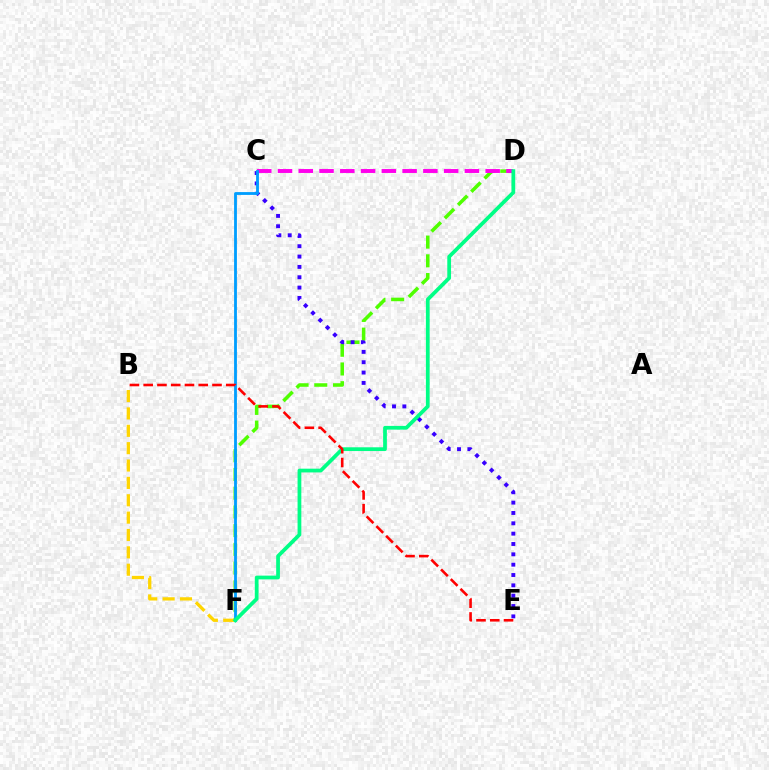{('D', 'F'): [{'color': '#4fff00', 'line_style': 'dashed', 'thickness': 2.55}, {'color': '#00ff86', 'line_style': 'solid', 'thickness': 2.7}], ('C', 'D'): [{'color': '#ff00ed', 'line_style': 'dashed', 'thickness': 2.82}], ('C', 'E'): [{'color': '#3700ff', 'line_style': 'dotted', 'thickness': 2.81}], ('B', 'F'): [{'color': '#ffd500', 'line_style': 'dashed', 'thickness': 2.36}], ('C', 'F'): [{'color': '#009eff', 'line_style': 'solid', 'thickness': 2.03}], ('B', 'E'): [{'color': '#ff0000', 'line_style': 'dashed', 'thickness': 1.87}]}